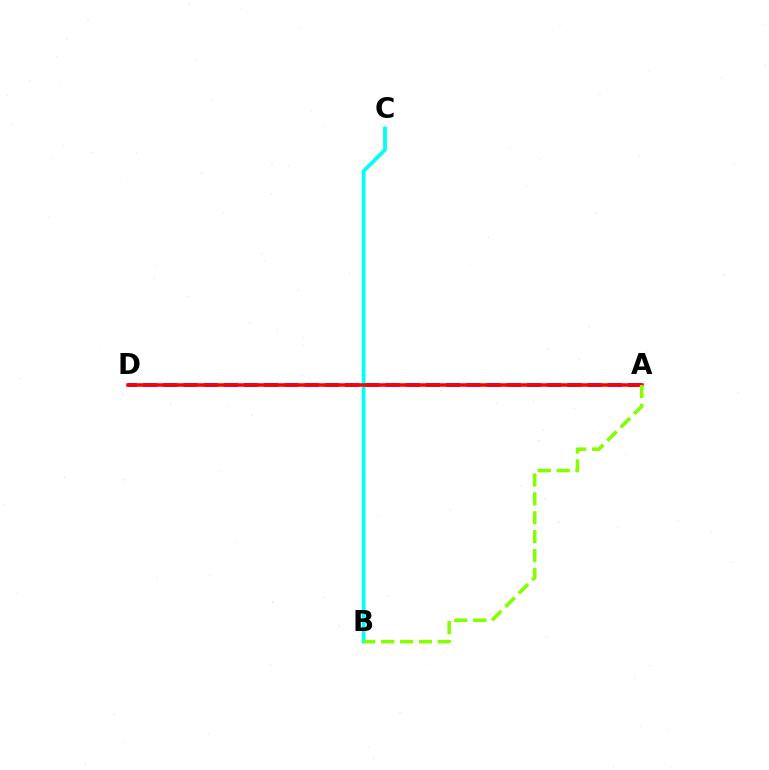{('B', 'C'): [{'color': '#00fff6', 'line_style': 'solid', 'thickness': 2.69}], ('A', 'D'): [{'color': '#7200ff', 'line_style': 'dashed', 'thickness': 2.74}, {'color': '#ff0000', 'line_style': 'solid', 'thickness': 2.53}], ('A', 'B'): [{'color': '#84ff00', 'line_style': 'dashed', 'thickness': 2.57}]}